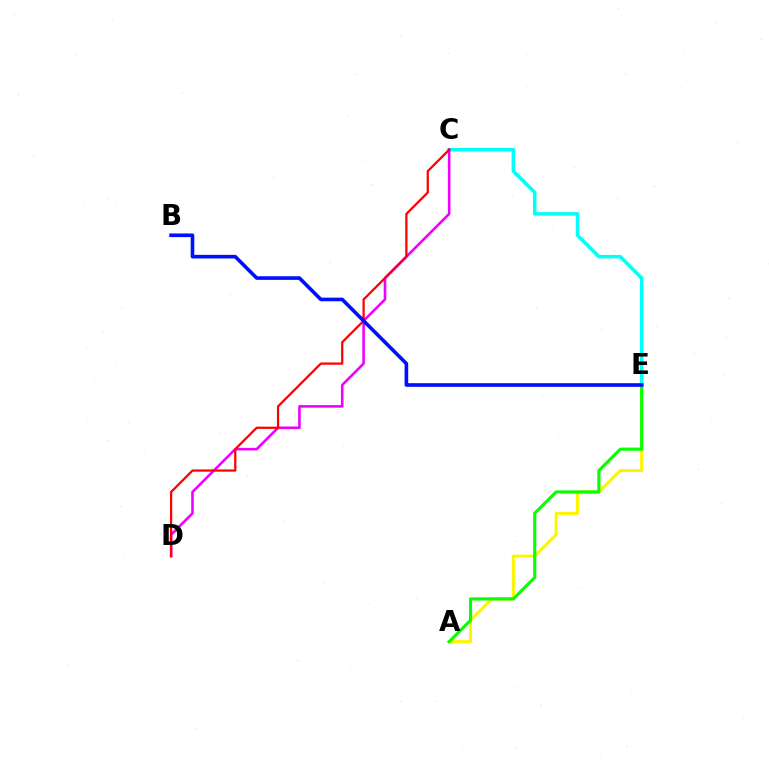{('C', 'E'): [{'color': '#00fff6', 'line_style': 'solid', 'thickness': 2.53}], ('A', 'E'): [{'color': '#fcf500', 'line_style': 'solid', 'thickness': 2.15}, {'color': '#08ff00', 'line_style': 'solid', 'thickness': 2.25}], ('C', 'D'): [{'color': '#ee00ff', 'line_style': 'solid', 'thickness': 1.86}, {'color': '#ff0000', 'line_style': 'solid', 'thickness': 1.62}], ('B', 'E'): [{'color': '#0010ff', 'line_style': 'solid', 'thickness': 2.61}]}